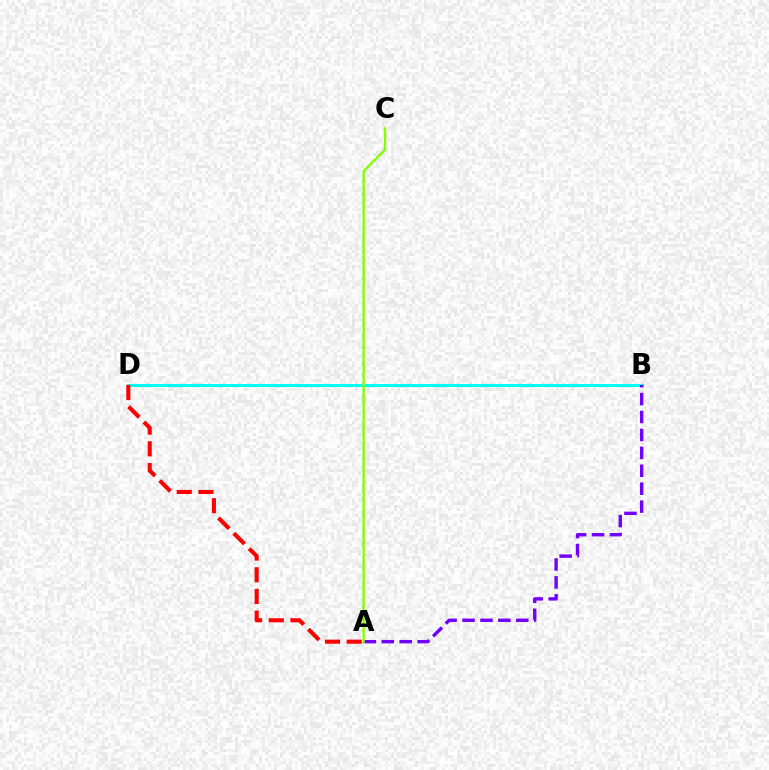{('B', 'D'): [{'color': '#00fff6', 'line_style': 'solid', 'thickness': 2.18}], ('A', 'D'): [{'color': '#ff0000', 'line_style': 'dashed', 'thickness': 2.95}], ('A', 'B'): [{'color': '#7200ff', 'line_style': 'dashed', 'thickness': 2.43}], ('A', 'C'): [{'color': '#84ff00', 'line_style': 'solid', 'thickness': 1.71}]}